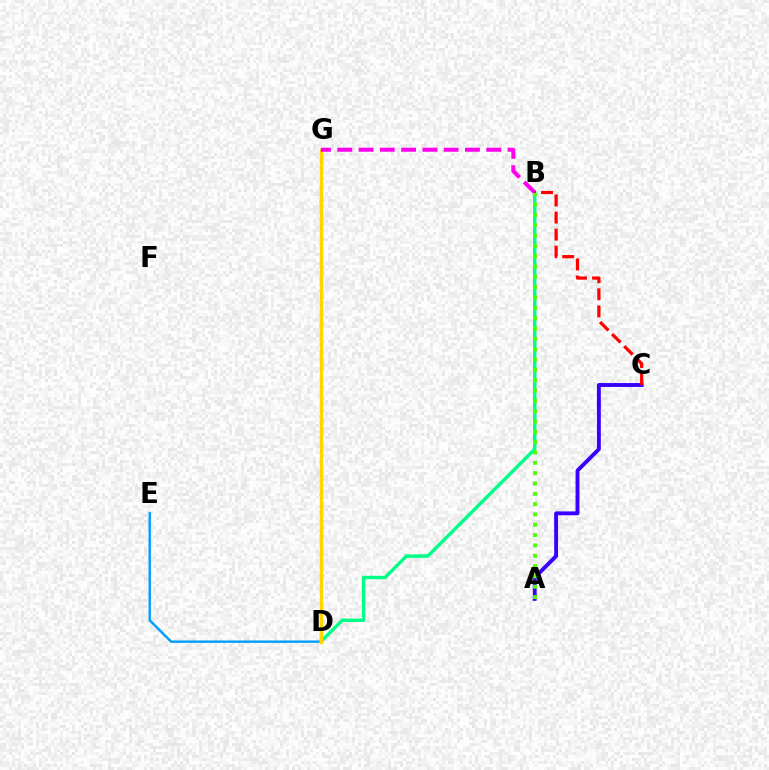{('D', 'E'): [{'color': '#009eff', 'line_style': 'solid', 'thickness': 1.74}], ('B', 'D'): [{'color': '#00ff86', 'line_style': 'solid', 'thickness': 2.47}], ('D', 'G'): [{'color': '#ffd500', 'line_style': 'solid', 'thickness': 2.48}], ('B', 'G'): [{'color': '#ff00ed', 'line_style': 'dashed', 'thickness': 2.89}], ('A', 'C'): [{'color': '#3700ff', 'line_style': 'solid', 'thickness': 2.79}], ('B', 'C'): [{'color': '#ff0000', 'line_style': 'dashed', 'thickness': 2.32}], ('A', 'B'): [{'color': '#4fff00', 'line_style': 'dotted', 'thickness': 2.81}]}